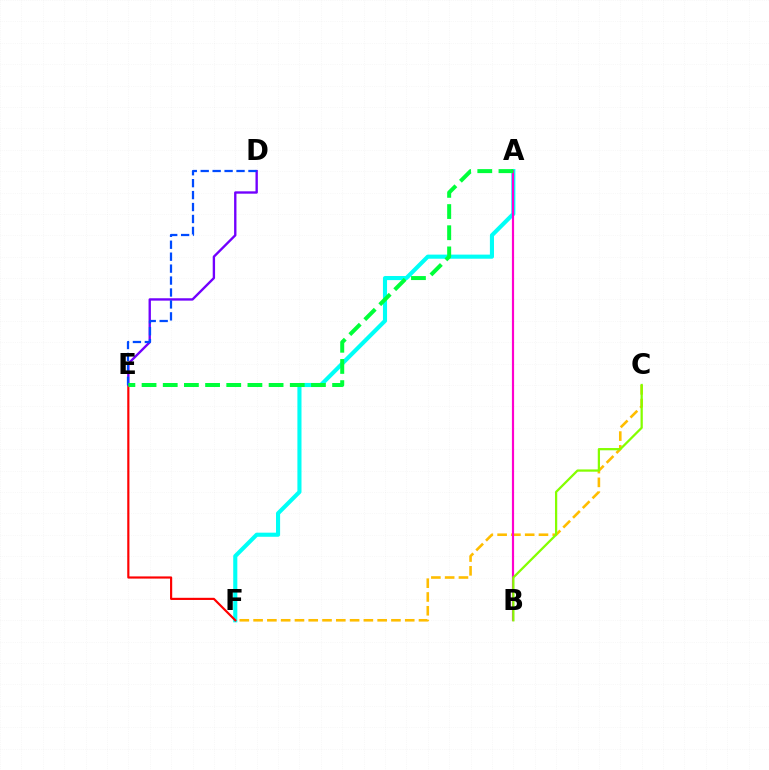{('A', 'F'): [{'color': '#00fff6', 'line_style': 'solid', 'thickness': 2.95}], ('C', 'F'): [{'color': '#ffbd00', 'line_style': 'dashed', 'thickness': 1.87}], ('A', 'B'): [{'color': '#ff00cf', 'line_style': 'solid', 'thickness': 1.57}], ('E', 'F'): [{'color': '#ff0000', 'line_style': 'solid', 'thickness': 1.56}], ('D', 'E'): [{'color': '#7200ff', 'line_style': 'solid', 'thickness': 1.7}, {'color': '#004bff', 'line_style': 'dashed', 'thickness': 1.62}], ('A', 'E'): [{'color': '#00ff39', 'line_style': 'dashed', 'thickness': 2.88}], ('B', 'C'): [{'color': '#84ff00', 'line_style': 'solid', 'thickness': 1.62}]}